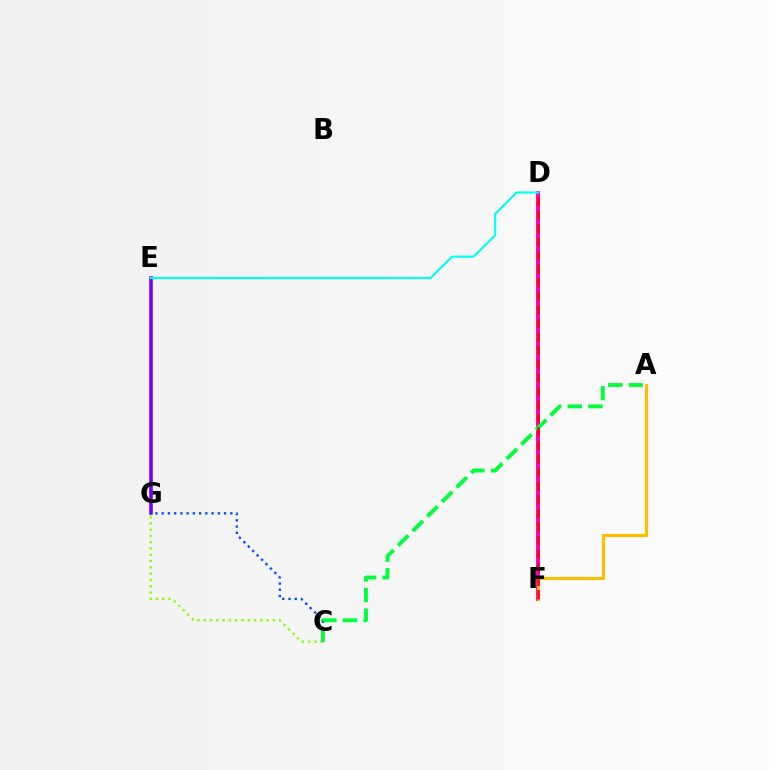{('D', 'F'): [{'color': '#ff00cf', 'line_style': 'solid', 'thickness': 2.9}, {'color': '#ff0000', 'line_style': 'dashed', 'thickness': 1.84}], ('C', 'G'): [{'color': '#84ff00', 'line_style': 'dotted', 'thickness': 1.71}, {'color': '#004bff', 'line_style': 'dotted', 'thickness': 1.7}], ('E', 'G'): [{'color': '#7200ff', 'line_style': 'solid', 'thickness': 2.56}], ('A', 'F'): [{'color': '#ffbd00', 'line_style': 'solid', 'thickness': 2.25}], ('A', 'C'): [{'color': '#00ff39', 'line_style': 'dashed', 'thickness': 2.8}], ('D', 'E'): [{'color': '#00fff6', 'line_style': 'solid', 'thickness': 1.54}]}